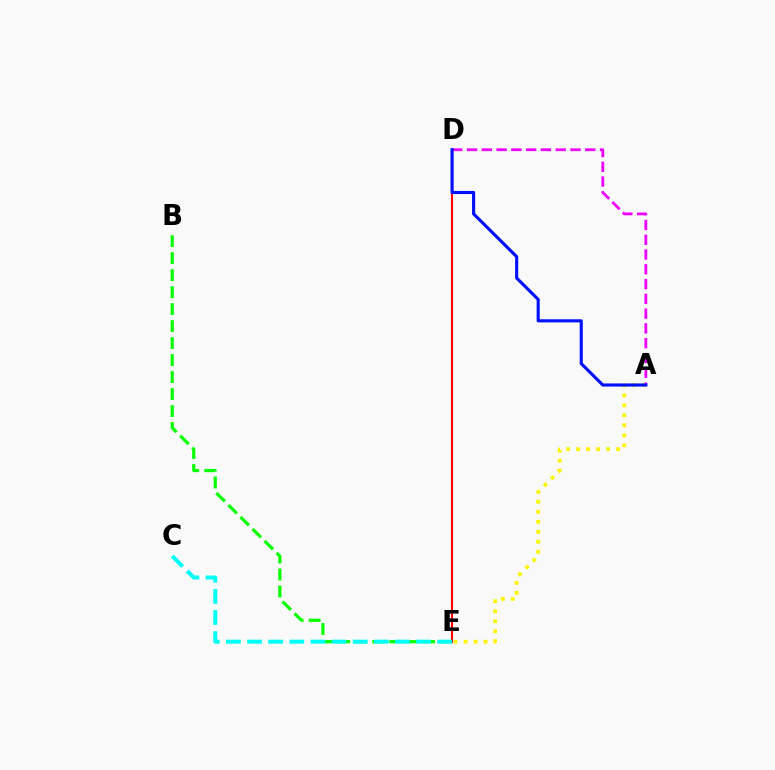{('B', 'E'): [{'color': '#08ff00', 'line_style': 'dashed', 'thickness': 2.31}], ('A', 'E'): [{'color': '#fcf500', 'line_style': 'dotted', 'thickness': 2.72}], ('D', 'E'): [{'color': '#ff0000', 'line_style': 'solid', 'thickness': 1.5}], ('A', 'D'): [{'color': '#ee00ff', 'line_style': 'dashed', 'thickness': 2.01}, {'color': '#0010ff', 'line_style': 'solid', 'thickness': 2.25}], ('C', 'E'): [{'color': '#00fff6', 'line_style': 'dashed', 'thickness': 2.87}]}